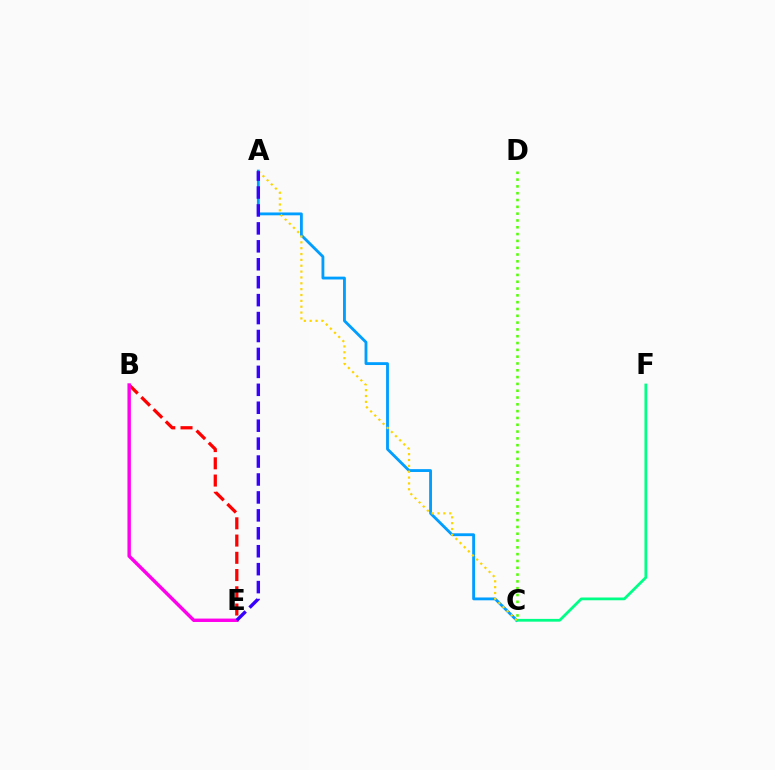{('C', 'D'): [{'color': '#4fff00', 'line_style': 'dotted', 'thickness': 1.85}], ('A', 'C'): [{'color': '#009eff', 'line_style': 'solid', 'thickness': 2.04}, {'color': '#ffd500', 'line_style': 'dotted', 'thickness': 1.59}], ('B', 'E'): [{'color': '#ff0000', 'line_style': 'dashed', 'thickness': 2.34}, {'color': '#ff00ed', 'line_style': 'solid', 'thickness': 2.46}], ('C', 'F'): [{'color': '#00ff86', 'line_style': 'solid', 'thickness': 2.0}], ('A', 'E'): [{'color': '#3700ff', 'line_style': 'dashed', 'thickness': 2.44}]}